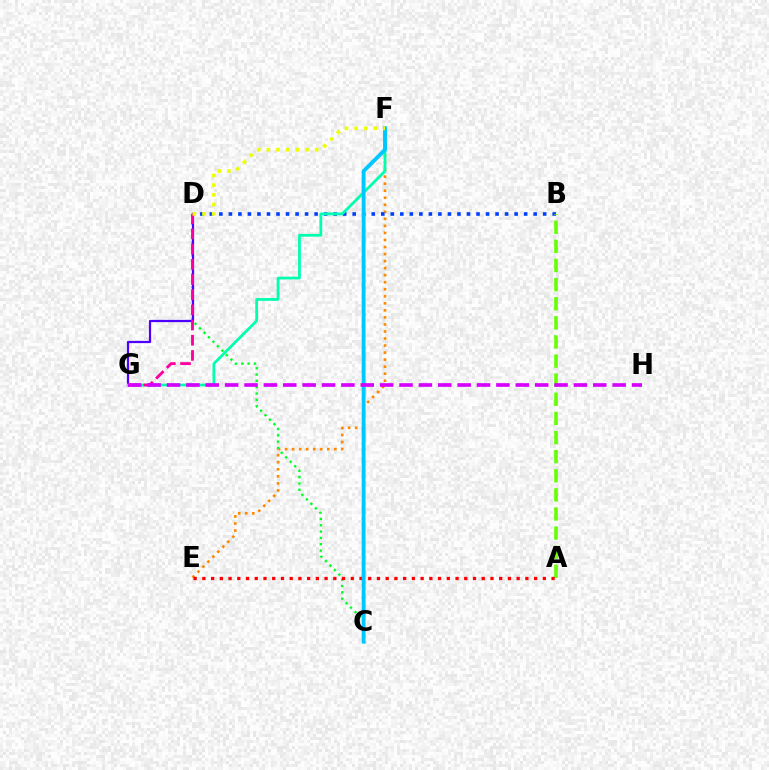{('E', 'F'): [{'color': '#ff8800', 'line_style': 'dotted', 'thickness': 1.91}], ('C', 'D'): [{'color': '#00ff27', 'line_style': 'dotted', 'thickness': 1.72}], ('B', 'D'): [{'color': '#003fff', 'line_style': 'dotted', 'thickness': 2.59}], ('A', 'B'): [{'color': '#66ff00', 'line_style': 'dashed', 'thickness': 2.6}], ('D', 'G'): [{'color': '#4f00ff', 'line_style': 'solid', 'thickness': 1.61}, {'color': '#ff00a0', 'line_style': 'dashed', 'thickness': 2.06}], ('F', 'G'): [{'color': '#00ffaf', 'line_style': 'solid', 'thickness': 2.0}], ('A', 'E'): [{'color': '#ff0000', 'line_style': 'dotted', 'thickness': 2.37}], ('C', 'F'): [{'color': '#00c7ff', 'line_style': 'solid', 'thickness': 2.79}], ('G', 'H'): [{'color': '#d600ff', 'line_style': 'dashed', 'thickness': 2.63}], ('D', 'F'): [{'color': '#eeff00', 'line_style': 'dotted', 'thickness': 2.63}]}